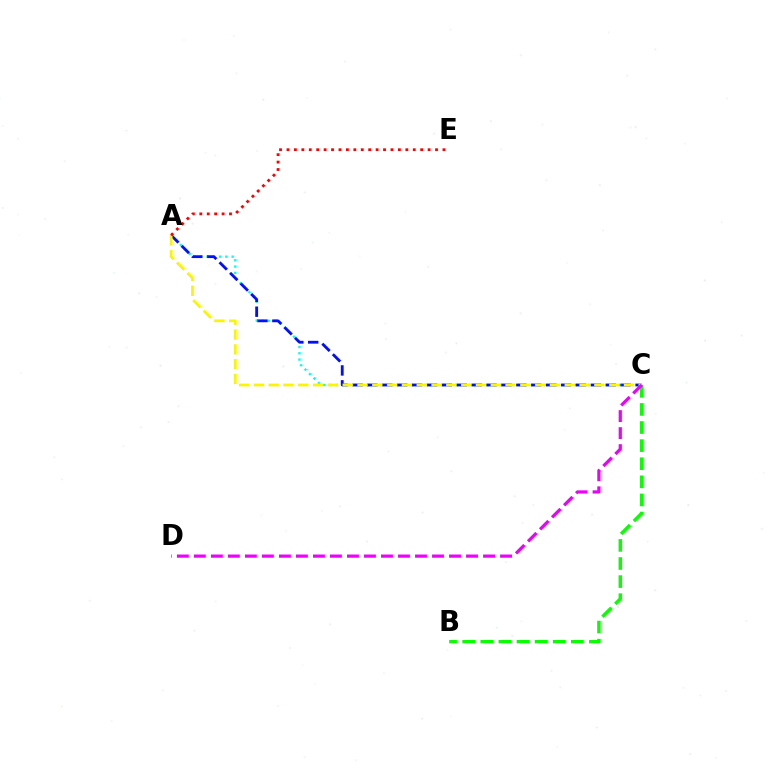{('A', 'C'): [{'color': '#00fff6', 'line_style': 'dotted', 'thickness': 1.71}, {'color': '#0010ff', 'line_style': 'dashed', 'thickness': 2.02}, {'color': '#fcf500', 'line_style': 'dashed', 'thickness': 2.01}], ('B', 'C'): [{'color': '#08ff00', 'line_style': 'dashed', 'thickness': 2.46}], ('C', 'D'): [{'color': '#ee00ff', 'line_style': 'dashed', 'thickness': 2.31}], ('A', 'E'): [{'color': '#ff0000', 'line_style': 'dotted', 'thickness': 2.02}]}